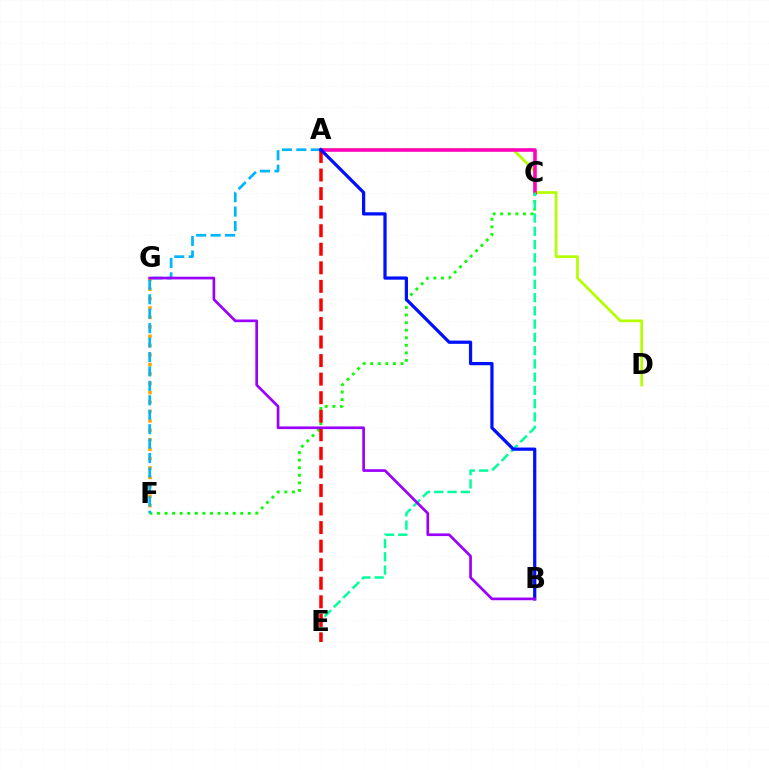{('F', 'G'): [{'color': '#ffa500', 'line_style': 'dotted', 'thickness': 2.56}], ('C', 'F'): [{'color': '#08ff00', 'line_style': 'dotted', 'thickness': 2.06}], ('A', 'D'): [{'color': '#b3ff00', 'line_style': 'solid', 'thickness': 1.96}], ('A', 'F'): [{'color': '#00b5ff', 'line_style': 'dashed', 'thickness': 1.96}], ('A', 'C'): [{'color': '#ff00bd', 'line_style': 'solid', 'thickness': 2.57}], ('C', 'E'): [{'color': '#00ff9d', 'line_style': 'dashed', 'thickness': 1.8}], ('A', 'E'): [{'color': '#ff0000', 'line_style': 'dashed', 'thickness': 2.52}], ('A', 'B'): [{'color': '#0010ff', 'line_style': 'solid', 'thickness': 2.33}], ('B', 'G'): [{'color': '#9b00ff', 'line_style': 'solid', 'thickness': 1.94}]}